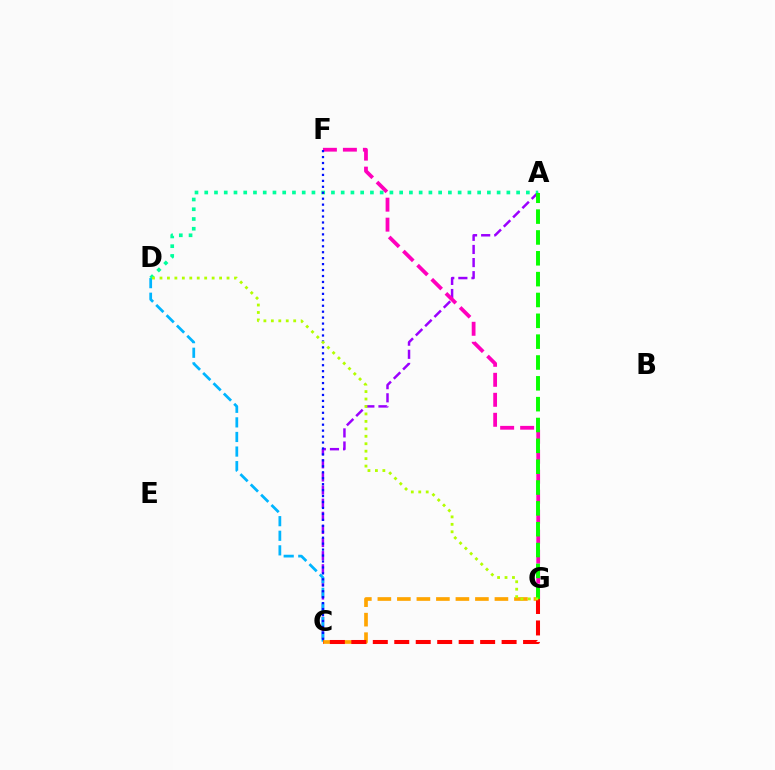{('A', 'C'): [{'color': '#9b00ff', 'line_style': 'dashed', 'thickness': 1.78}], ('C', 'D'): [{'color': '#00b5ff', 'line_style': 'dashed', 'thickness': 1.98}], ('C', 'G'): [{'color': '#ffa500', 'line_style': 'dashed', 'thickness': 2.65}, {'color': '#ff0000', 'line_style': 'dashed', 'thickness': 2.92}], ('F', 'G'): [{'color': '#ff00bd', 'line_style': 'dashed', 'thickness': 2.72}], ('A', 'D'): [{'color': '#00ff9d', 'line_style': 'dotted', 'thickness': 2.65}], ('C', 'F'): [{'color': '#0010ff', 'line_style': 'dotted', 'thickness': 1.62}], ('A', 'G'): [{'color': '#08ff00', 'line_style': 'dashed', 'thickness': 2.83}], ('D', 'G'): [{'color': '#b3ff00', 'line_style': 'dotted', 'thickness': 2.02}]}